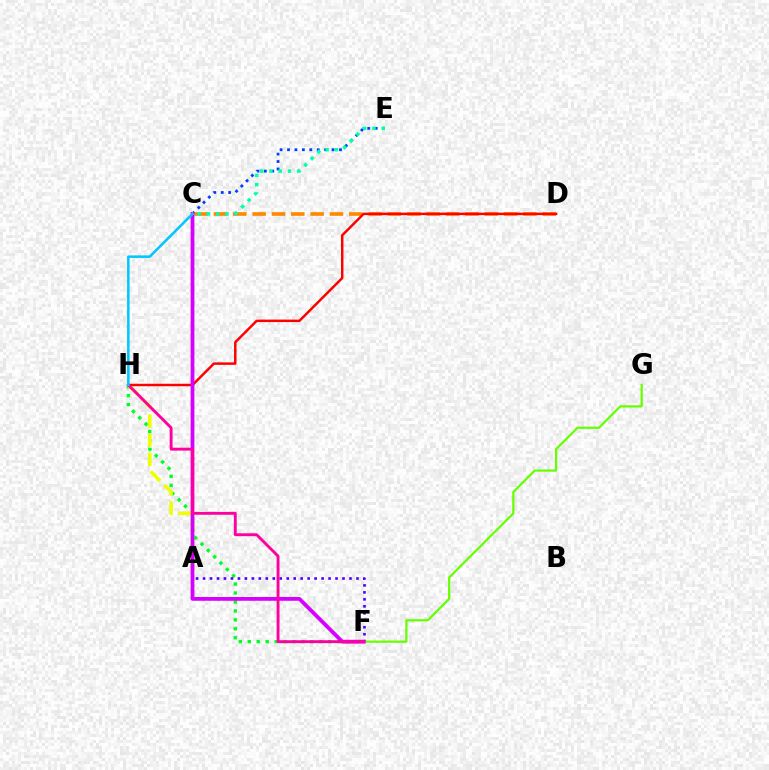{('C', 'E'): [{'color': '#003fff', 'line_style': 'dotted', 'thickness': 2.02}, {'color': '#00ffaf', 'line_style': 'dotted', 'thickness': 2.52}], ('F', 'H'): [{'color': '#00ff27', 'line_style': 'dotted', 'thickness': 2.43}, {'color': '#ff00a0', 'line_style': 'solid', 'thickness': 2.08}], ('A', 'H'): [{'color': '#eeff00', 'line_style': 'dashed', 'thickness': 2.6}], ('C', 'D'): [{'color': '#ff8800', 'line_style': 'dashed', 'thickness': 2.63}], ('A', 'F'): [{'color': '#4f00ff', 'line_style': 'dotted', 'thickness': 1.89}], ('D', 'H'): [{'color': '#ff0000', 'line_style': 'solid', 'thickness': 1.77}], ('F', 'G'): [{'color': '#66ff00', 'line_style': 'solid', 'thickness': 1.59}], ('C', 'F'): [{'color': '#d600ff', 'line_style': 'solid', 'thickness': 2.73}], ('C', 'H'): [{'color': '#00c7ff', 'line_style': 'solid', 'thickness': 1.83}]}